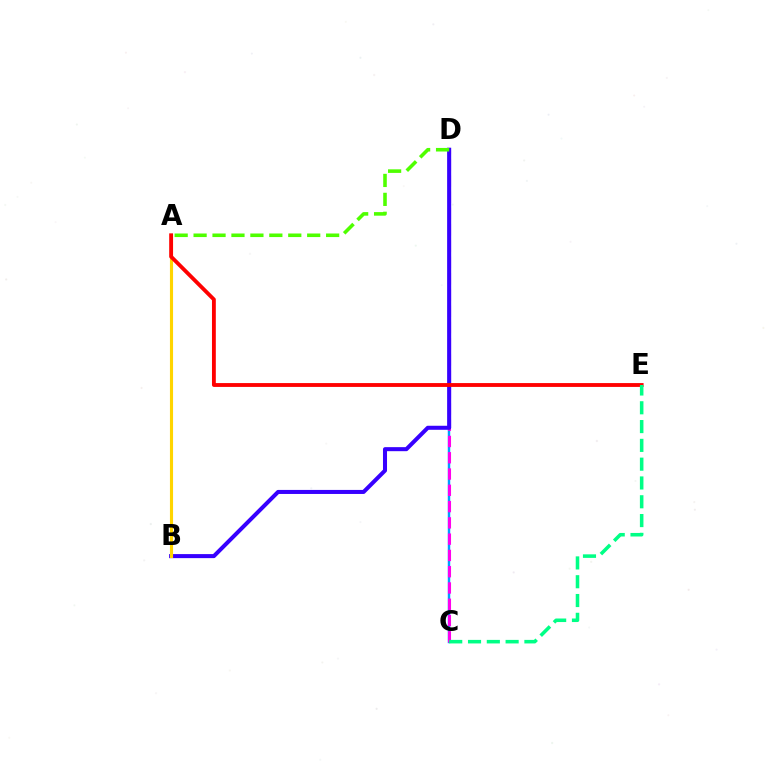{('C', 'D'): [{'color': '#009eff', 'line_style': 'solid', 'thickness': 1.76}, {'color': '#ff00ed', 'line_style': 'dashed', 'thickness': 2.21}], ('B', 'D'): [{'color': '#3700ff', 'line_style': 'solid', 'thickness': 2.91}], ('A', 'B'): [{'color': '#ffd500', 'line_style': 'solid', 'thickness': 2.24}], ('A', 'E'): [{'color': '#ff0000', 'line_style': 'solid', 'thickness': 2.77}], ('C', 'E'): [{'color': '#00ff86', 'line_style': 'dashed', 'thickness': 2.55}], ('A', 'D'): [{'color': '#4fff00', 'line_style': 'dashed', 'thickness': 2.57}]}